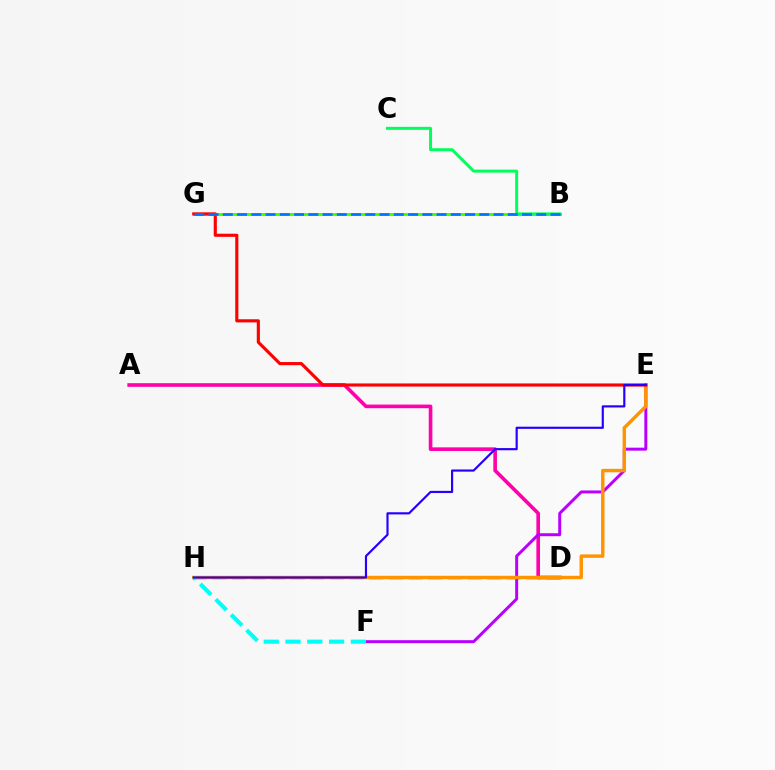{('D', 'H'): [{'color': '#d1ff00', 'line_style': 'dashed', 'thickness': 2.67}], ('A', 'D'): [{'color': '#ff00ac', 'line_style': 'solid', 'thickness': 2.61}], ('B', 'G'): [{'color': '#3dff00', 'line_style': 'solid', 'thickness': 2.04}, {'color': '#0074ff', 'line_style': 'dashed', 'thickness': 1.94}], ('E', 'F'): [{'color': '#b900ff', 'line_style': 'solid', 'thickness': 2.14}], ('E', 'H'): [{'color': '#ff9400', 'line_style': 'solid', 'thickness': 2.47}, {'color': '#2500ff', 'line_style': 'solid', 'thickness': 1.56}], ('F', 'H'): [{'color': '#00fff6', 'line_style': 'dashed', 'thickness': 2.96}], ('E', 'G'): [{'color': '#ff0000', 'line_style': 'solid', 'thickness': 2.25}], ('B', 'C'): [{'color': '#00ff5c', 'line_style': 'solid', 'thickness': 2.15}]}